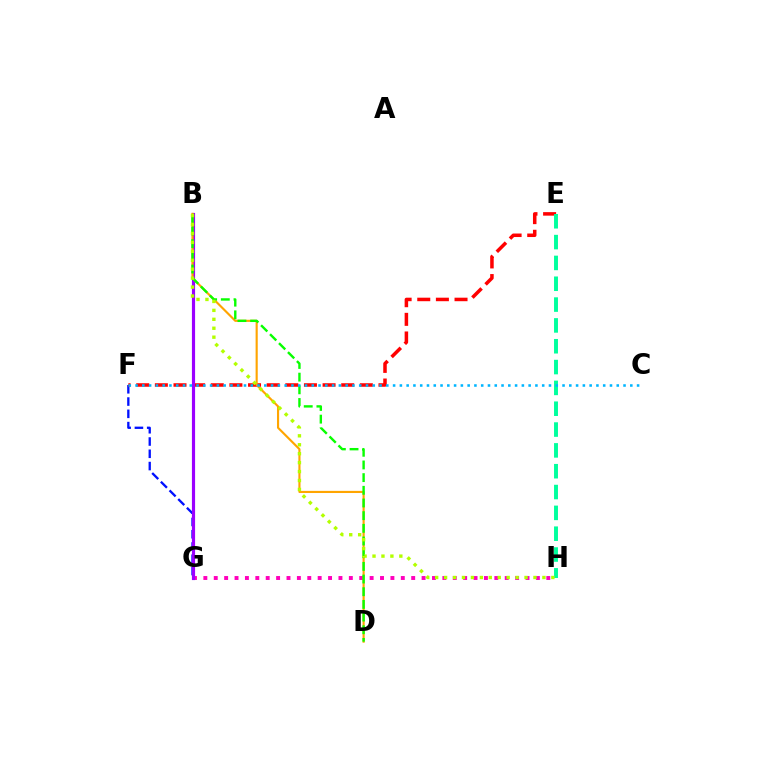{('F', 'G'): [{'color': '#0010ff', 'line_style': 'dashed', 'thickness': 1.67}], ('E', 'F'): [{'color': '#ff0000', 'line_style': 'dashed', 'thickness': 2.53}], ('E', 'H'): [{'color': '#00ff9d', 'line_style': 'dashed', 'thickness': 2.83}], ('G', 'H'): [{'color': '#ff00bd', 'line_style': 'dotted', 'thickness': 2.82}], ('B', 'G'): [{'color': '#9b00ff', 'line_style': 'solid', 'thickness': 2.28}], ('B', 'D'): [{'color': '#ffa500', 'line_style': 'solid', 'thickness': 1.54}, {'color': '#08ff00', 'line_style': 'dashed', 'thickness': 1.72}], ('C', 'F'): [{'color': '#00b5ff', 'line_style': 'dotted', 'thickness': 1.84}], ('B', 'H'): [{'color': '#b3ff00', 'line_style': 'dotted', 'thickness': 2.43}]}